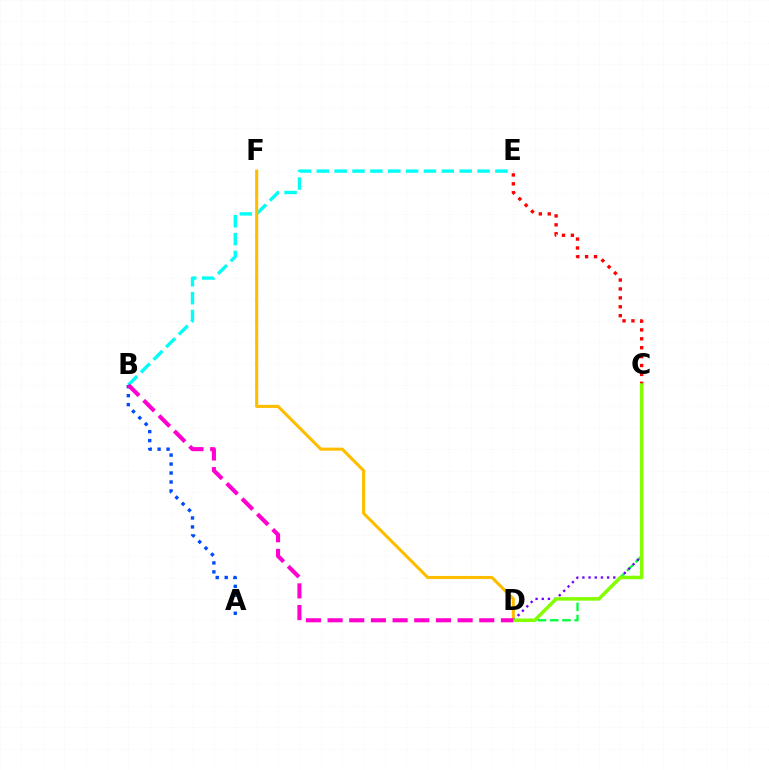{('B', 'E'): [{'color': '#00fff6', 'line_style': 'dashed', 'thickness': 2.43}], ('C', 'D'): [{'color': '#00ff39', 'line_style': 'dashed', 'thickness': 1.66}, {'color': '#7200ff', 'line_style': 'dotted', 'thickness': 1.68}, {'color': '#84ff00', 'line_style': 'solid', 'thickness': 2.53}], ('C', 'E'): [{'color': '#ff0000', 'line_style': 'dotted', 'thickness': 2.42}], ('A', 'B'): [{'color': '#004bff', 'line_style': 'dotted', 'thickness': 2.44}], ('D', 'F'): [{'color': '#ffbd00', 'line_style': 'solid', 'thickness': 2.23}], ('B', 'D'): [{'color': '#ff00cf', 'line_style': 'dashed', 'thickness': 2.94}]}